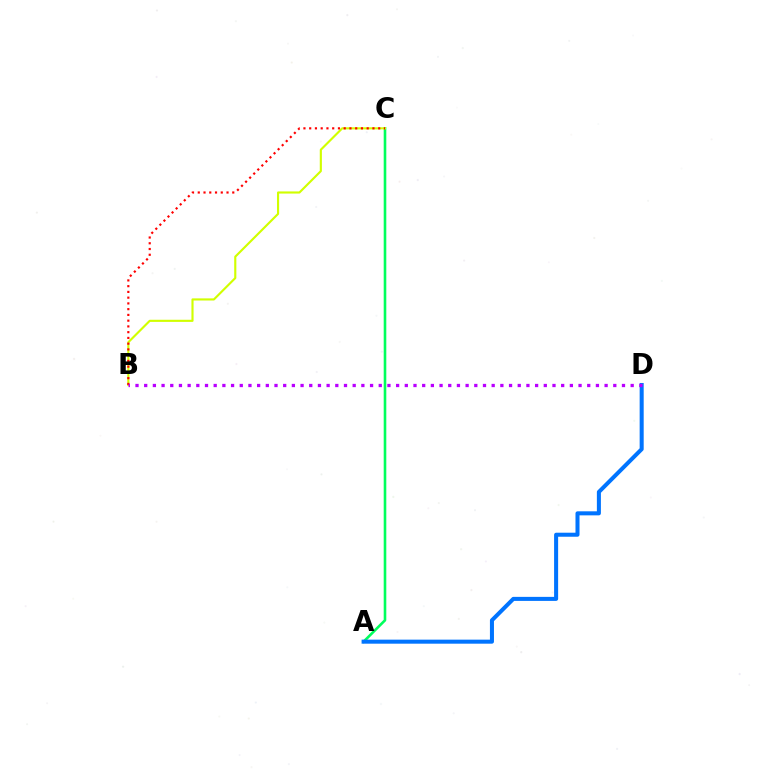{('A', 'C'): [{'color': '#00ff5c', 'line_style': 'solid', 'thickness': 1.88}], ('B', 'C'): [{'color': '#d1ff00', 'line_style': 'solid', 'thickness': 1.54}, {'color': '#ff0000', 'line_style': 'dotted', 'thickness': 1.56}], ('A', 'D'): [{'color': '#0074ff', 'line_style': 'solid', 'thickness': 2.9}], ('B', 'D'): [{'color': '#b900ff', 'line_style': 'dotted', 'thickness': 2.36}]}